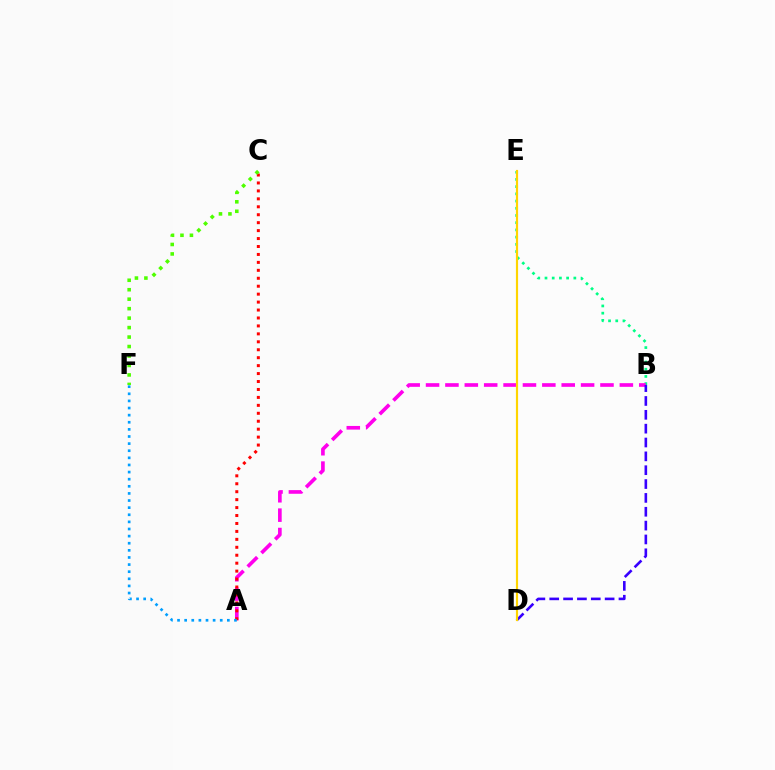{('B', 'E'): [{'color': '#00ff86', 'line_style': 'dotted', 'thickness': 1.96}], ('A', 'B'): [{'color': '#ff00ed', 'line_style': 'dashed', 'thickness': 2.63}], ('B', 'D'): [{'color': '#3700ff', 'line_style': 'dashed', 'thickness': 1.88}], ('A', 'C'): [{'color': '#ff0000', 'line_style': 'dotted', 'thickness': 2.16}], ('A', 'F'): [{'color': '#009eff', 'line_style': 'dotted', 'thickness': 1.93}], ('D', 'E'): [{'color': '#ffd500', 'line_style': 'solid', 'thickness': 1.56}], ('C', 'F'): [{'color': '#4fff00', 'line_style': 'dotted', 'thickness': 2.57}]}